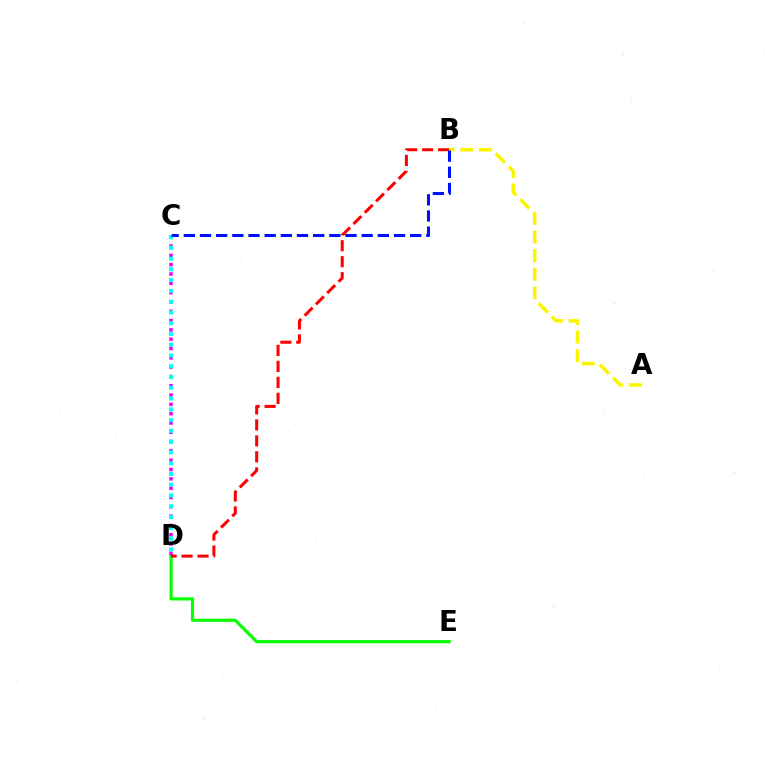{('D', 'E'): [{'color': '#08ff00', 'line_style': 'solid', 'thickness': 2.28}], ('C', 'D'): [{'color': '#ee00ff', 'line_style': 'dotted', 'thickness': 2.53}, {'color': '#00fff6', 'line_style': 'dotted', 'thickness': 2.93}], ('B', 'D'): [{'color': '#ff0000', 'line_style': 'dashed', 'thickness': 2.17}], ('A', 'B'): [{'color': '#fcf500', 'line_style': 'dashed', 'thickness': 2.53}], ('B', 'C'): [{'color': '#0010ff', 'line_style': 'dashed', 'thickness': 2.2}]}